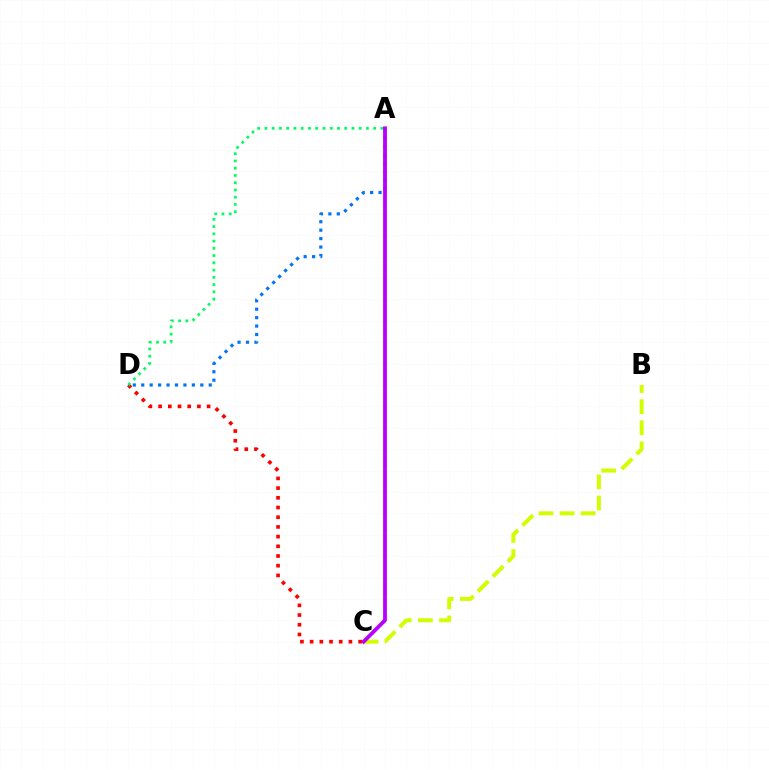{('C', 'D'): [{'color': '#ff0000', 'line_style': 'dotted', 'thickness': 2.64}], ('A', 'D'): [{'color': '#0074ff', 'line_style': 'dotted', 'thickness': 2.29}, {'color': '#00ff5c', 'line_style': 'dotted', 'thickness': 1.97}], ('B', 'C'): [{'color': '#d1ff00', 'line_style': 'dashed', 'thickness': 2.87}], ('A', 'C'): [{'color': '#b900ff', 'line_style': 'solid', 'thickness': 2.74}]}